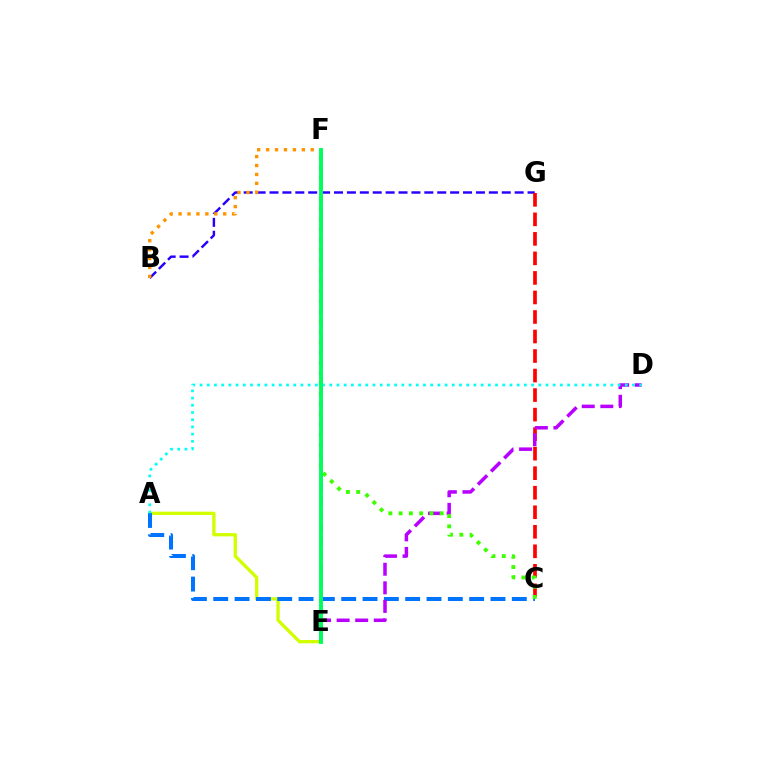{('A', 'E'): [{'color': '#d1ff00', 'line_style': 'solid', 'thickness': 2.38}], ('E', 'F'): [{'color': '#ff00ac', 'line_style': 'dashed', 'thickness': 1.86}, {'color': '#00ff5c', 'line_style': 'solid', 'thickness': 2.81}], ('B', 'G'): [{'color': '#2500ff', 'line_style': 'dashed', 'thickness': 1.75}], ('A', 'C'): [{'color': '#0074ff', 'line_style': 'dashed', 'thickness': 2.9}], ('B', 'F'): [{'color': '#ff9400', 'line_style': 'dotted', 'thickness': 2.42}], ('C', 'G'): [{'color': '#ff0000', 'line_style': 'dashed', 'thickness': 2.65}], ('D', 'E'): [{'color': '#b900ff', 'line_style': 'dashed', 'thickness': 2.52}], ('A', 'D'): [{'color': '#00fff6', 'line_style': 'dotted', 'thickness': 1.96}], ('C', 'F'): [{'color': '#3dff00', 'line_style': 'dotted', 'thickness': 2.79}]}